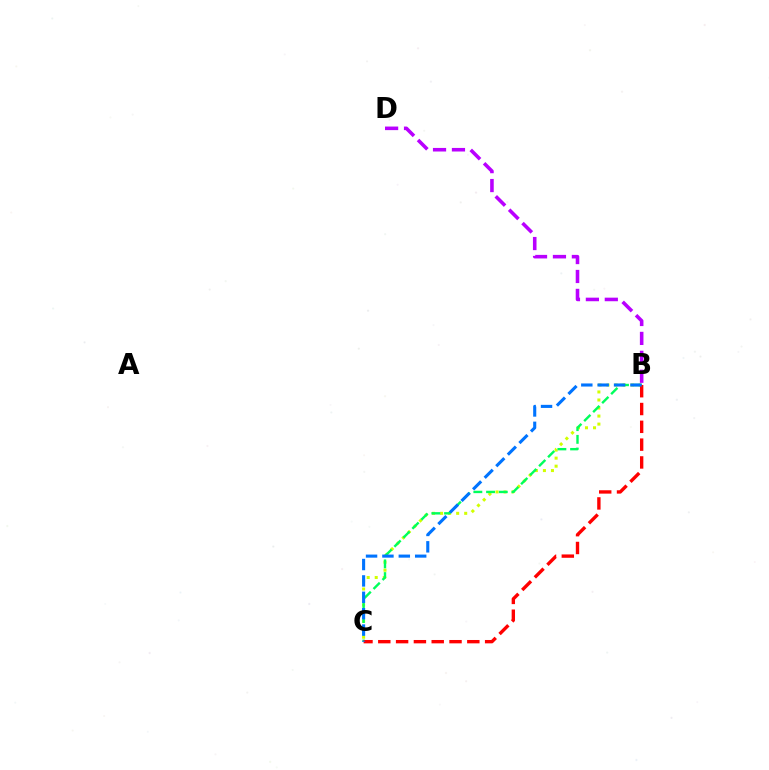{('B', 'C'): [{'color': '#d1ff00', 'line_style': 'dotted', 'thickness': 2.18}, {'color': '#00ff5c', 'line_style': 'dashed', 'thickness': 1.73}, {'color': '#ff0000', 'line_style': 'dashed', 'thickness': 2.42}, {'color': '#0074ff', 'line_style': 'dashed', 'thickness': 2.23}], ('B', 'D'): [{'color': '#b900ff', 'line_style': 'dashed', 'thickness': 2.57}]}